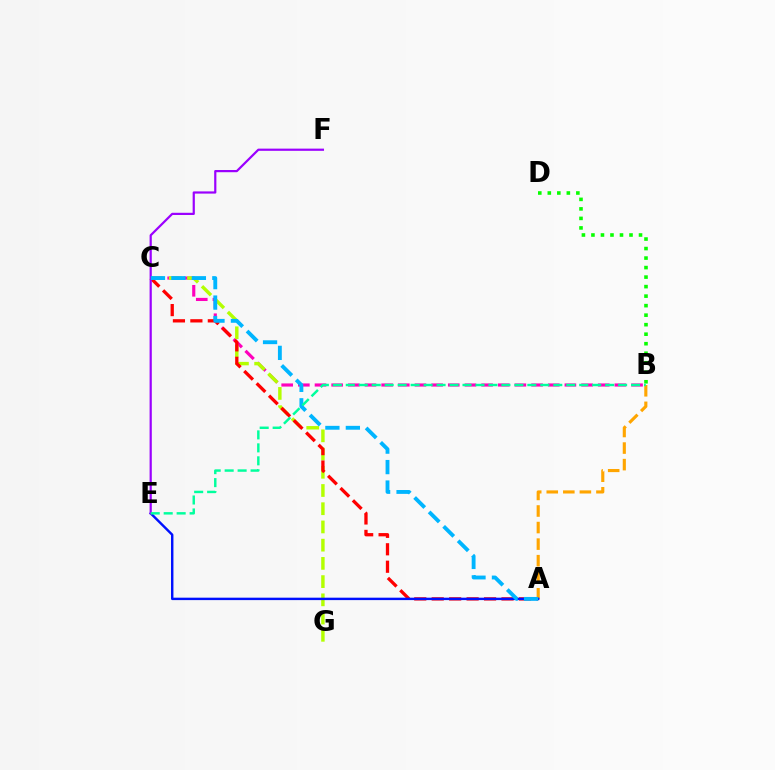{('B', 'C'): [{'color': '#ff00bd', 'line_style': 'dashed', 'thickness': 2.26}], ('B', 'D'): [{'color': '#08ff00', 'line_style': 'dotted', 'thickness': 2.59}], ('C', 'G'): [{'color': '#b3ff00', 'line_style': 'dashed', 'thickness': 2.48}], ('A', 'B'): [{'color': '#ffa500', 'line_style': 'dashed', 'thickness': 2.25}], ('A', 'C'): [{'color': '#ff0000', 'line_style': 'dashed', 'thickness': 2.37}, {'color': '#00b5ff', 'line_style': 'dashed', 'thickness': 2.78}], ('A', 'E'): [{'color': '#0010ff', 'line_style': 'solid', 'thickness': 1.74}], ('E', 'F'): [{'color': '#9b00ff', 'line_style': 'solid', 'thickness': 1.59}], ('B', 'E'): [{'color': '#00ff9d', 'line_style': 'dashed', 'thickness': 1.76}]}